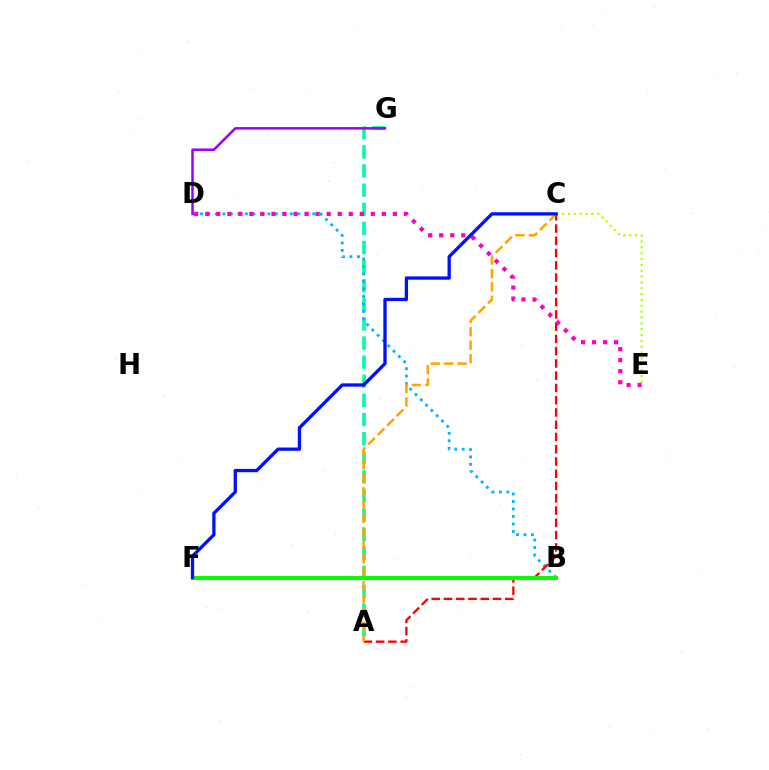{('A', 'G'): [{'color': '#00ff9d', 'line_style': 'dashed', 'thickness': 2.6}], ('C', 'E'): [{'color': '#b3ff00', 'line_style': 'dotted', 'thickness': 1.59}], ('B', 'D'): [{'color': '#00b5ff', 'line_style': 'dotted', 'thickness': 2.04}], ('A', 'C'): [{'color': '#ff0000', 'line_style': 'dashed', 'thickness': 1.67}, {'color': '#ffa500', 'line_style': 'dashed', 'thickness': 1.82}], ('D', 'G'): [{'color': '#9b00ff', 'line_style': 'solid', 'thickness': 1.81}], ('D', 'E'): [{'color': '#ff00bd', 'line_style': 'dotted', 'thickness': 3.0}], ('B', 'F'): [{'color': '#08ff00', 'line_style': 'solid', 'thickness': 2.9}], ('C', 'F'): [{'color': '#0010ff', 'line_style': 'solid', 'thickness': 2.38}]}